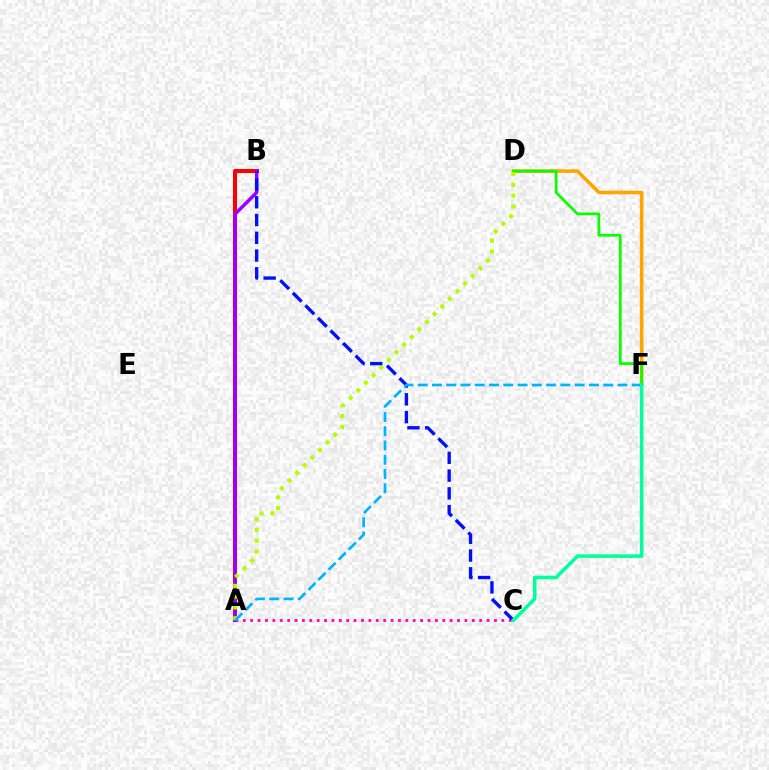{('A', 'C'): [{'color': '#ff00bd', 'line_style': 'dotted', 'thickness': 2.01}], ('D', 'F'): [{'color': '#ffa500', 'line_style': 'solid', 'thickness': 2.56}, {'color': '#08ff00', 'line_style': 'solid', 'thickness': 1.95}], ('A', 'B'): [{'color': '#ff0000', 'line_style': 'solid', 'thickness': 2.9}, {'color': '#9b00ff', 'line_style': 'solid', 'thickness': 2.5}], ('A', 'D'): [{'color': '#b3ff00', 'line_style': 'dotted', 'thickness': 2.93}], ('B', 'C'): [{'color': '#0010ff', 'line_style': 'dashed', 'thickness': 2.41}], ('A', 'F'): [{'color': '#00b5ff', 'line_style': 'dashed', 'thickness': 1.94}], ('C', 'F'): [{'color': '#00ff9d', 'line_style': 'solid', 'thickness': 2.56}]}